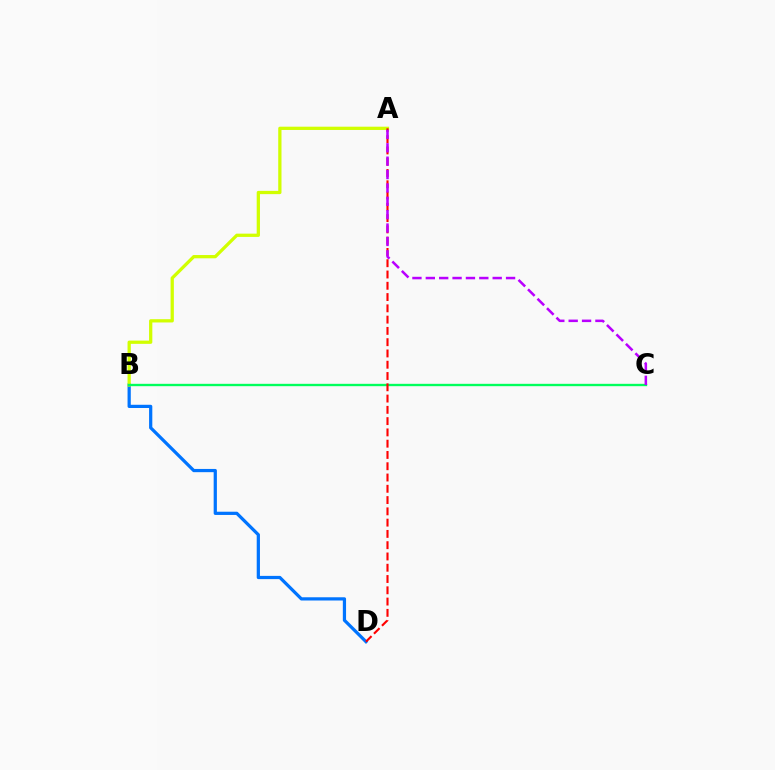{('B', 'D'): [{'color': '#0074ff', 'line_style': 'solid', 'thickness': 2.33}], ('A', 'B'): [{'color': '#d1ff00', 'line_style': 'solid', 'thickness': 2.35}], ('B', 'C'): [{'color': '#00ff5c', 'line_style': 'solid', 'thickness': 1.7}], ('A', 'D'): [{'color': '#ff0000', 'line_style': 'dashed', 'thickness': 1.53}], ('A', 'C'): [{'color': '#b900ff', 'line_style': 'dashed', 'thickness': 1.82}]}